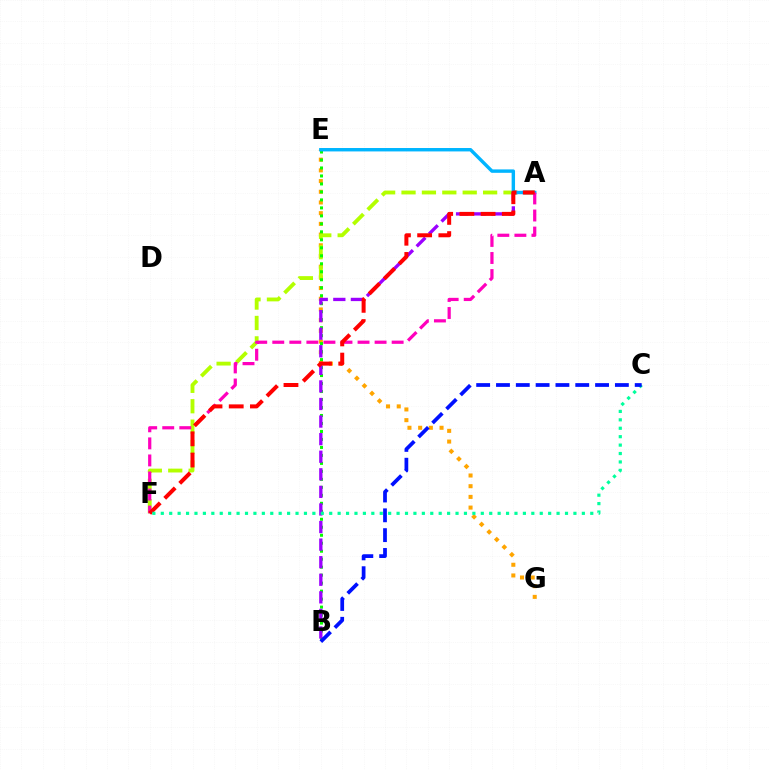{('E', 'G'): [{'color': '#ffa500', 'line_style': 'dotted', 'thickness': 2.91}], ('A', 'F'): [{'color': '#b3ff00', 'line_style': 'dashed', 'thickness': 2.77}, {'color': '#ff00bd', 'line_style': 'dashed', 'thickness': 2.32}, {'color': '#ff0000', 'line_style': 'dashed', 'thickness': 2.88}], ('B', 'E'): [{'color': '#08ff00', 'line_style': 'dotted', 'thickness': 2.17}], ('A', 'B'): [{'color': '#9b00ff', 'line_style': 'dashed', 'thickness': 2.39}], ('A', 'E'): [{'color': '#00b5ff', 'line_style': 'solid', 'thickness': 2.46}], ('C', 'F'): [{'color': '#00ff9d', 'line_style': 'dotted', 'thickness': 2.29}], ('B', 'C'): [{'color': '#0010ff', 'line_style': 'dashed', 'thickness': 2.69}]}